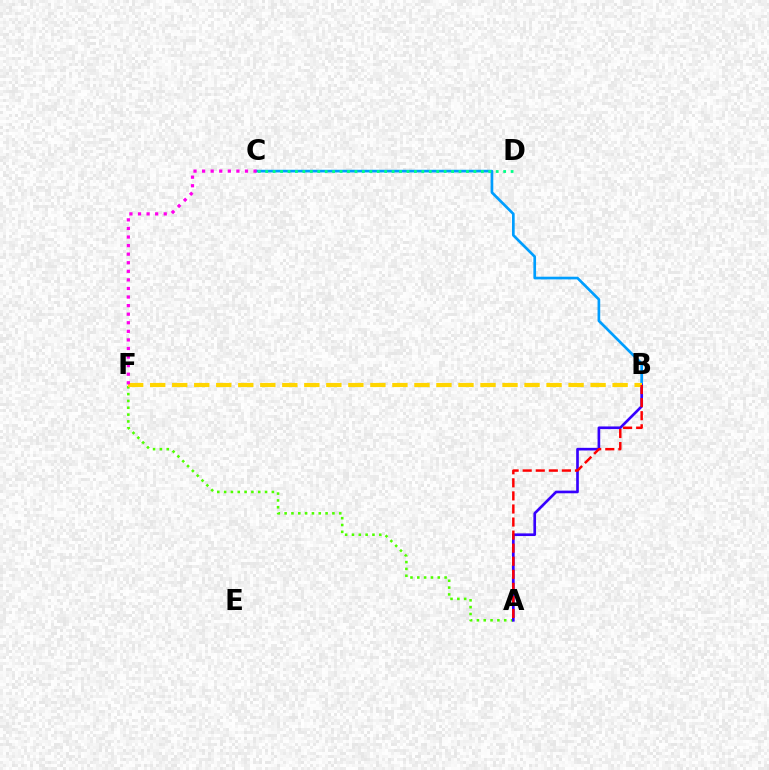{('A', 'F'): [{'color': '#4fff00', 'line_style': 'dotted', 'thickness': 1.85}], ('B', 'C'): [{'color': '#009eff', 'line_style': 'solid', 'thickness': 1.93}], ('A', 'B'): [{'color': '#3700ff', 'line_style': 'solid', 'thickness': 1.92}, {'color': '#ff0000', 'line_style': 'dashed', 'thickness': 1.78}], ('B', 'F'): [{'color': '#ffd500', 'line_style': 'dashed', 'thickness': 2.99}], ('C', 'D'): [{'color': '#00ff86', 'line_style': 'dotted', 'thickness': 2.02}], ('C', 'F'): [{'color': '#ff00ed', 'line_style': 'dotted', 'thickness': 2.33}]}